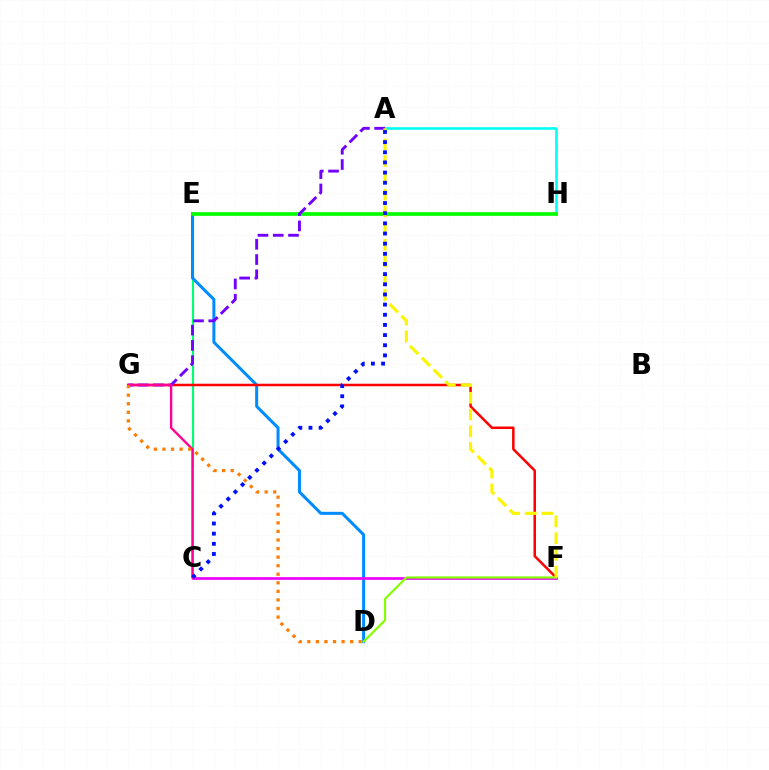{('C', 'E'): [{'color': '#00ff74', 'line_style': 'solid', 'thickness': 1.58}], ('D', 'E'): [{'color': '#008cff', 'line_style': 'solid', 'thickness': 2.17}], ('F', 'G'): [{'color': '#ff0000', 'line_style': 'solid', 'thickness': 1.81}], ('C', 'F'): [{'color': '#ee00ff', 'line_style': 'solid', 'thickness': 1.95}], ('D', 'F'): [{'color': '#84ff00', 'line_style': 'solid', 'thickness': 1.58}], ('A', 'H'): [{'color': '#00fff6', 'line_style': 'solid', 'thickness': 1.88}], ('E', 'H'): [{'color': '#08ff00', 'line_style': 'solid', 'thickness': 2.67}], ('A', 'G'): [{'color': '#7200ff', 'line_style': 'dashed', 'thickness': 2.08}], ('C', 'G'): [{'color': '#ff0094', 'line_style': 'solid', 'thickness': 1.71}], ('A', 'F'): [{'color': '#fcf500', 'line_style': 'dashed', 'thickness': 2.27}], ('A', 'C'): [{'color': '#0010ff', 'line_style': 'dotted', 'thickness': 2.76}], ('D', 'G'): [{'color': '#ff7c00', 'line_style': 'dotted', 'thickness': 2.33}]}